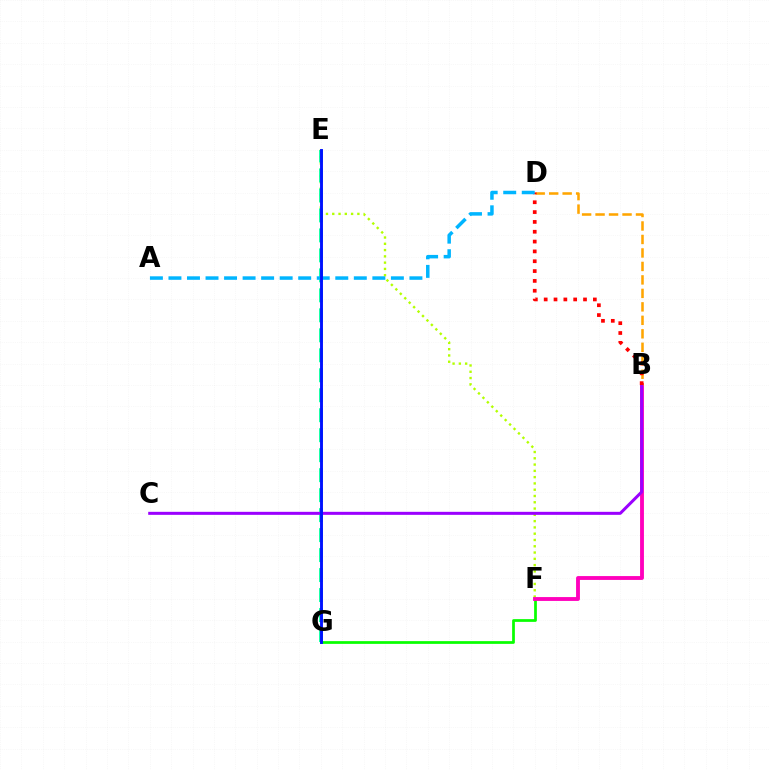{('E', 'F'): [{'color': '#b3ff00', 'line_style': 'dotted', 'thickness': 1.71}], ('E', 'G'): [{'color': '#00ff9d', 'line_style': 'dashed', 'thickness': 2.71}, {'color': '#0010ff', 'line_style': 'solid', 'thickness': 2.08}], ('F', 'G'): [{'color': '#08ff00', 'line_style': 'solid', 'thickness': 1.97}], ('B', 'F'): [{'color': '#ff00bd', 'line_style': 'solid', 'thickness': 2.78}], ('B', 'D'): [{'color': '#ffa500', 'line_style': 'dashed', 'thickness': 1.83}, {'color': '#ff0000', 'line_style': 'dotted', 'thickness': 2.67}], ('B', 'C'): [{'color': '#9b00ff', 'line_style': 'solid', 'thickness': 2.17}], ('A', 'D'): [{'color': '#00b5ff', 'line_style': 'dashed', 'thickness': 2.52}]}